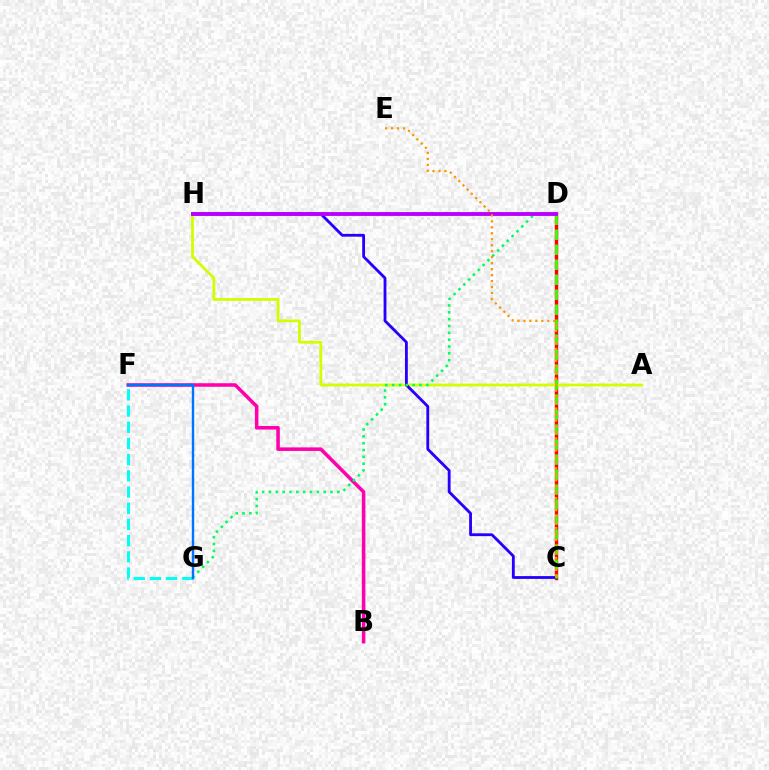{('C', 'D'): [{'color': '#ff0000', 'line_style': 'solid', 'thickness': 2.46}, {'color': '#3dff00', 'line_style': 'dashed', 'thickness': 2.04}], ('B', 'F'): [{'color': '#ff00ac', 'line_style': 'solid', 'thickness': 2.55}], ('A', 'H'): [{'color': '#d1ff00', 'line_style': 'solid', 'thickness': 2.01}], ('F', 'G'): [{'color': '#00fff6', 'line_style': 'dashed', 'thickness': 2.2}, {'color': '#0074ff', 'line_style': 'solid', 'thickness': 1.73}], ('C', 'H'): [{'color': '#2500ff', 'line_style': 'solid', 'thickness': 2.04}], ('D', 'G'): [{'color': '#00ff5c', 'line_style': 'dotted', 'thickness': 1.86}], ('D', 'H'): [{'color': '#b900ff', 'line_style': 'solid', 'thickness': 2.77}], ('C', 'E'): [{'color': '#ff9400', 'line_style': 'dotted', 'thickness': 1.62}]}